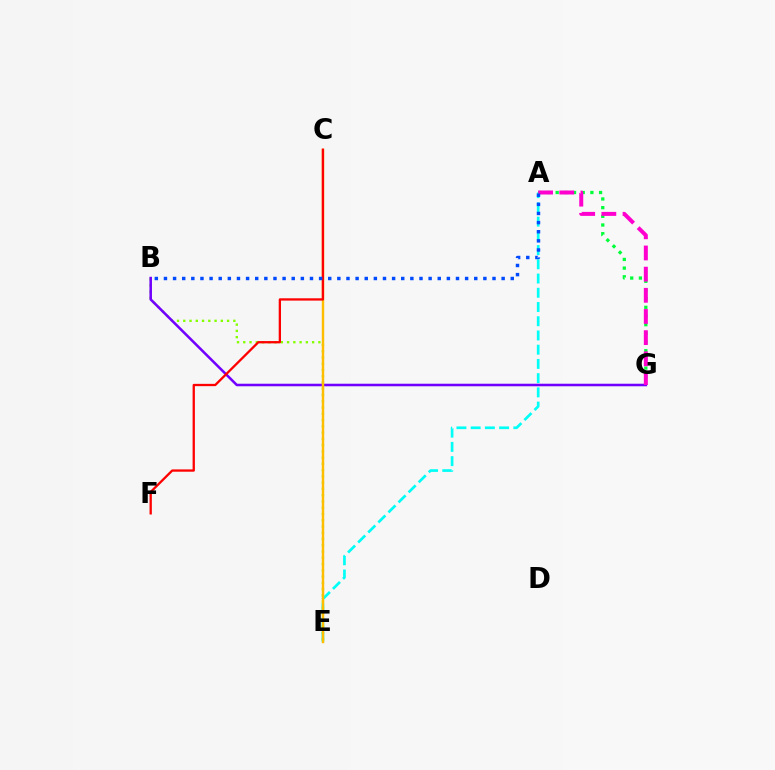{('A', 'E'): [{'color': '#00fff6', 'line_style': 'dashed', 'thickness': 1.93}], ('B', 'E'): [{'color': '#84ff00', 'line_style': 'dotted', 'thickness': 1.7}], ('A', 'G'): [{'color': '#00ff39', 'line_style': 'dotted', 'thickness': 2.36}, {'color': '#ff00cf', 'line_style': 'dashed', 'thickness': 2.88}], ('B', 'G'): [{'color': '#7200ff', 'line_style': 'solid', 'thickness': 1.83}], ('C', 'E'): [{'color': '#ffbd00', 'line_style': 'solid', 'thickness': 1.74}], ('C', 'F'): [{'color': '#ff0000', 'line_style': 'solid', 'thickness': 1.66}], ('A', 'B'): [{'color': '#004bff', 'line_style': 'dotted', 'thickness': 2.48}]}